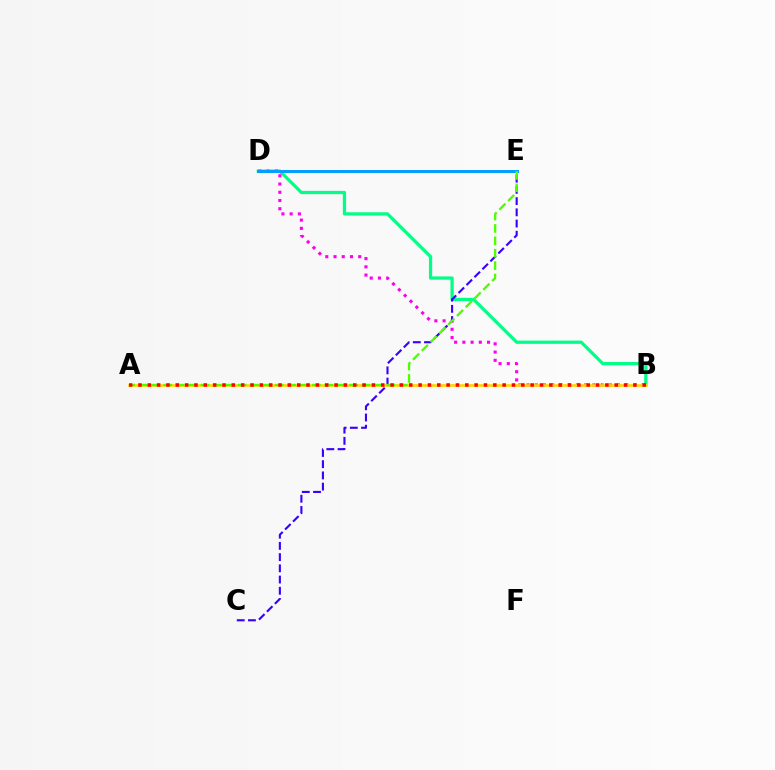{('B', 'D'): [{'color': '#00ff86', 'line_style': 'solid', 'thickness': 2.34}, {'color': '#ff00ed', 'line_style': 'dotted', 'thickness': 2.24}], ('C', 'E'): [{'color': '#3700ff', 'line_style': 'dashed', 'thickness': 1.52}], ('A', 'B'): [{'color': '#ffd500', 'line_style': 'solid', 'thickness': 1.89}, {'color': '#ff0000', 'line_style': 'dotted', 'thickness': 2.54}], ('D', 'E'): [{'color': '#009eff', 'line_style': 'solid', 'thickness': 2.13}], ('A', 'E'): [{'color': '#4fff00', 'line_style': 'dashed', 'thickness': 1.68}]}